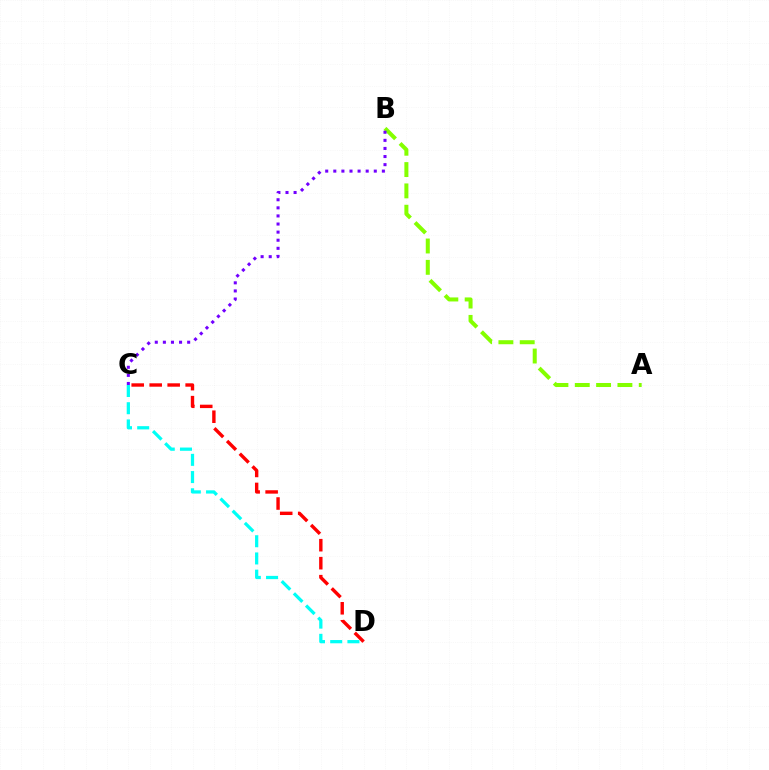{('C', 'D'): [{'color': '#00fff6', 'line_style': 'dashed', 'thickness': 2.34}, {'color': '#ff0000', 'line_style': 'dashed', 'thickness': 2.44}], ('A', 'B'): [{'color': '#84ff00', 'line_style': 'dashed', 'thickness': 2.9}], ('B', 'C'): [{'color': '#7200ff', 'line_style': 'dotted', 'thickness': 2.2}]}